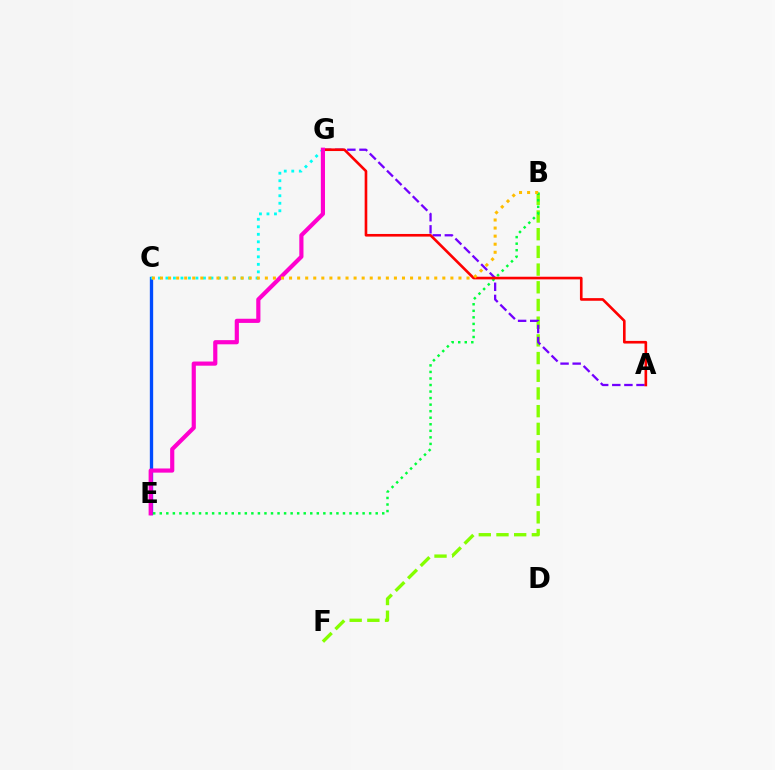{('C', 'E'): [{'color': '#004bff', 'line_style': 'solid', 'thickness': 2.4}], ('B', 'F'): [{'color': '#84ff00', 'line_style': 'dashed', 'thickness': 2.4}], ('C', 'G'): [{'color': '#00fff6', 'line_style': 'dotted', 'thickness': 2.04}], ('A', 'G'): [{'color': '#7200ff', 'line_style': 'dashed', 'thickness': 1.65}, {'color': '#ff0000', 'line_style': 'solid', 'thickness': 1.9}], ('B', 'E'): [{'color': '#00ff39', 'line_style': 'dotted', 'thickness': 1.78}], ('E', 'G'): [{'color': '#ff00cf', 'line_style': 'solid', 'thickness': 3.0}], ('B', 'C'): [{'color': '#ffbd00', 'line_style': 'dotted', 'thickness': 2.19}]}